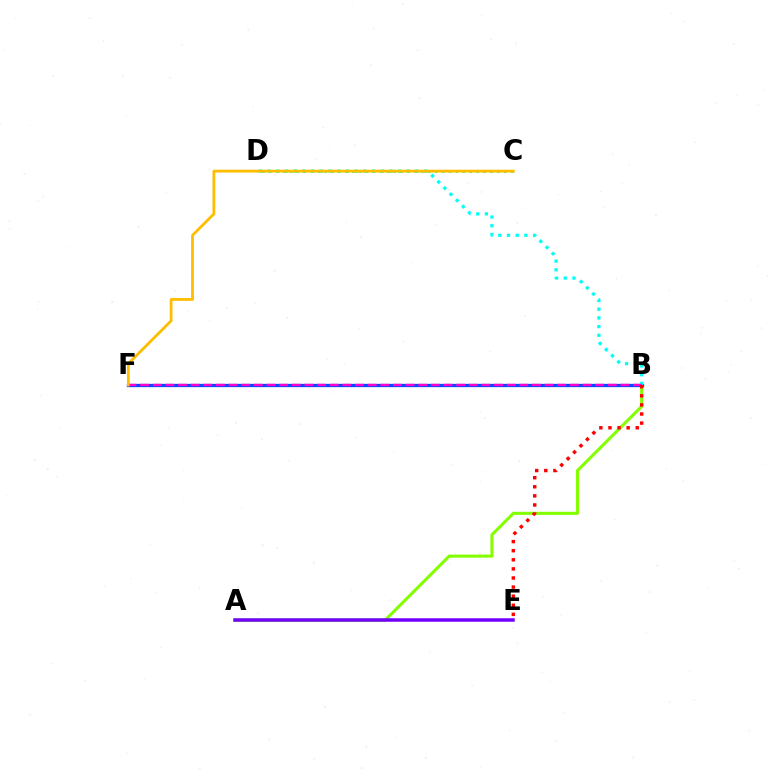{('C', 'D'): [{'color': '#00ff39', 'line_style': 'dotted', 'thickness': 1.88}], ('A', 'B'): [{'color': '#84ff00', 'line_style': 'solid', 'thickness': 2.22}], ('B', 'F'): [{'color': '#004bff', 'line_style': 'solid', 'thickness': 2.37}, {'color': '#ff00cf', 'line_style': 'dashed', 'thickness': 1.72}], ('B', 'D'): [{'color': '#00fff6', 'line_style': 'dotted', 'thickness': 2.36}], ('A', 'E'): [{'color': '#7200ff', 'line_style': 'solid', 'thickness': 2.52}], ('B', 'E'): [{'color': '#ff0000', 'line_style': 'dotted', 'thickness': 2.47}], ('C', 'F'): [{'color': '#ffbd00', 'line_style': 'solid', 'thickness': 2.01}]}